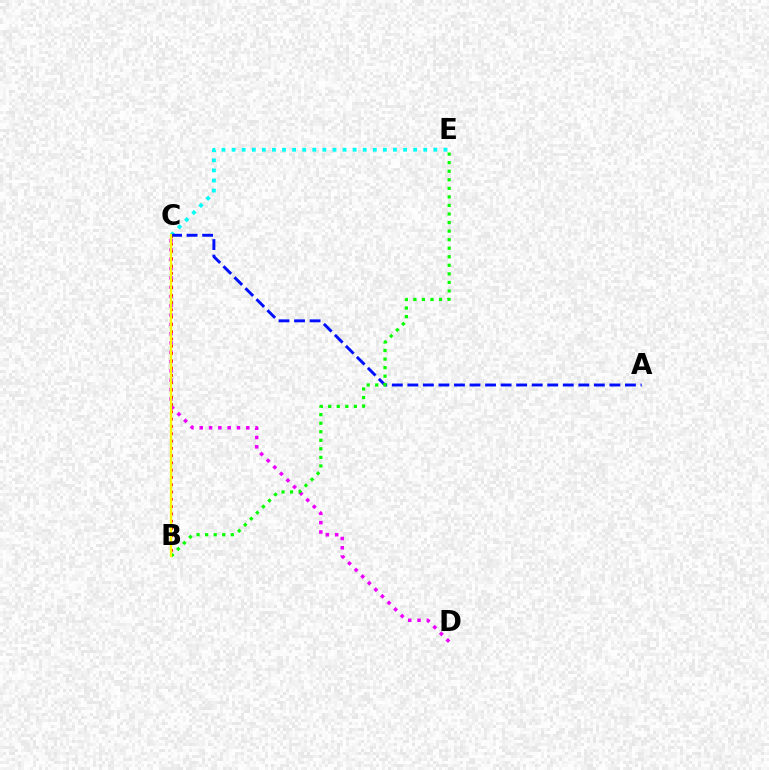{('C', 'D'): [{'color': '#ee00ff', 'line_style': 'dotted', 'thickness': 2.53}], ('C', 'E'): [{'color': '#00fff6', 'line_style': 'dotted', 'thickness': 2.74}], ('B', 'C'): [{'color': '#ff0000', 'line_style': 'dotted', 'thickness': 1.98}, {'color': '#fcf500', 'line_style': 'solid', 'thickness': 1.65}], ('A', 'C'): [{'color': '#0010ff', 'line_style': 'dashed', 'thickness': 2.11}], ('B', 'E'): [{'color': '#08ff00', 'line_style': 'dotted', 'thickness': 2.32}]}